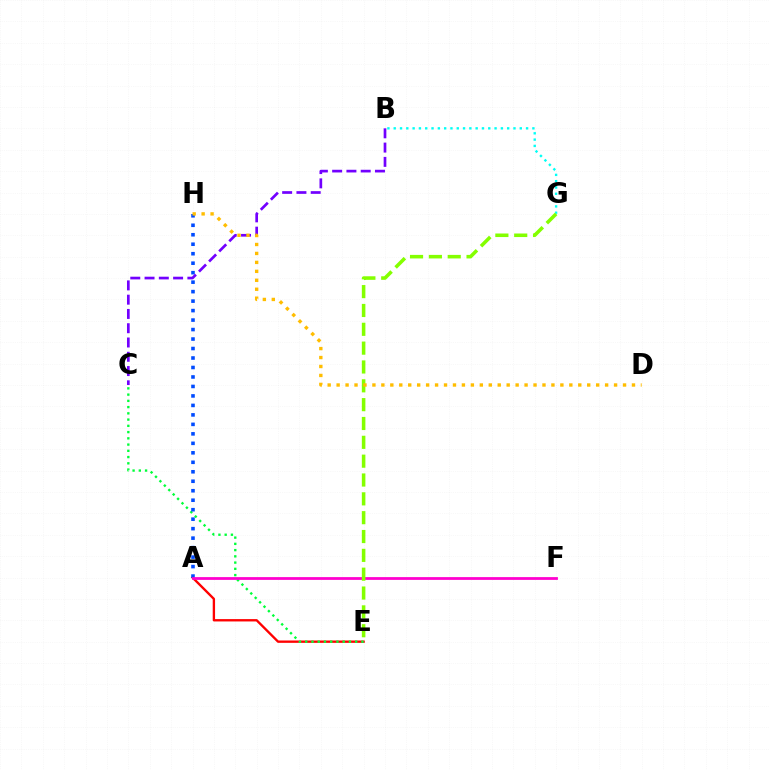{('A', 'E'): [{'color': '#ff0000', 'line_style': 'solid', 'thickness': 1.69}], ('B', 'G'): [{'color': '#00fff6', 'line_style': 'dotted', 'thickness': 1.71}], ('C', 'E'): [{'color': '#00ff39', 'line_style': 'dotted', 'thickness': 1.7}], ('A', 'H'): [{'color': '#004bff', 'line_style': 'dotted', 'thickness': 2.58}], ('A', 'F'): [{'color': '#ff00cf', 'line_style': 'solid', 'thickness': 2.0}], ('B', 'C'): [{'color': '#7200ff', 'line_style': 'dashed', 'thickness': 1.94}], ('E', 'G'): [{'color': '#84ff00', 'line_style': 'dashed', 'thickness': 2.56}], ('D', 'H'): [{'color': '#ffbd00', 'line_style': 'dotted', 'thickness': 2.43}]}